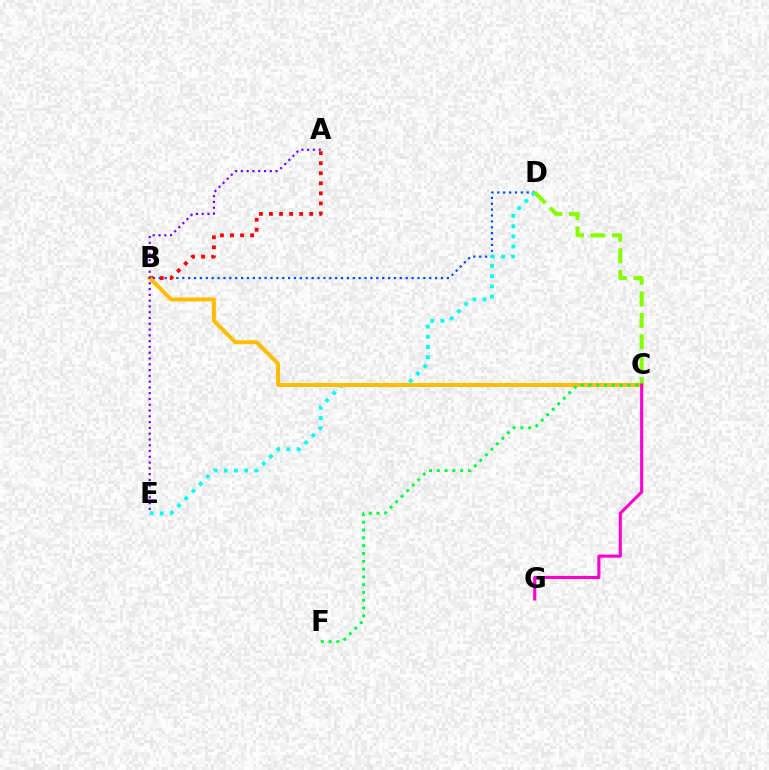{('B', 'D'): [{'color': '#004bff', 'line_style': 'dotted', 'thickness': 1.6}], ('A', 'B'): [{'color': '#ff0000', 'line_style': 'dotted', 'thickness': 2.73}], ('D', 'E'): [{'color': '#00fff6', 'line_style': 'dotted', 'thickness': 2.77}], ('B', 'C'): [{'color': '#ffbd00', 'line_style': 'solid', 'thickness': 2.87}], ('C', 'D'): [{'color': '#84ff00', 'line_style': 'dashed', 'thickness': 2.92}], ('A', 'E'): [{'color': '#7200ff', 'line_style': 'dotted', 'thickness': 1.57}], ('C', 'F'): [{'color': '#00ff39', 'line_style': 'dotted', 'thickness': 2.12}], ('C', 'G'): [{'color': '#ff00cf', 'line_style': 'solid', 'thickness': 2.24}]}